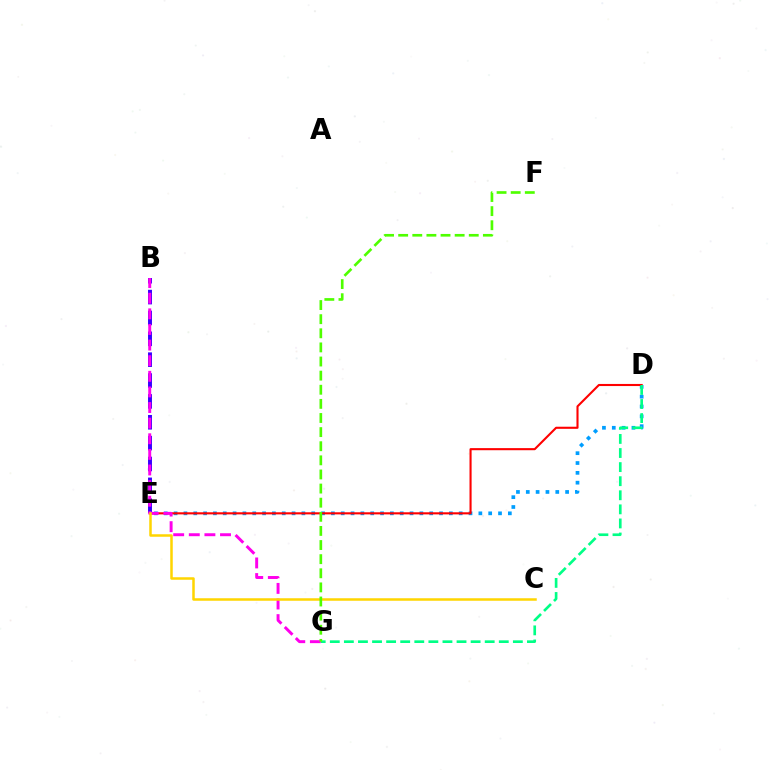{('B', 'E'): [{'color': '#3700ff', 'line_style': 'dashed', 'thickness': 2.83}], ('D', 'E'): [{'color': '#009eff', 'line_style': 'dotted', 'thickness': 2.67}, {'color': '#ff0000', 'line_style': 'solid', 'thickness': 1.51}], ('B', 'G'): [{'color': '#ff00ed', 'line_style': 'dashed', 'thickness': 2.12}], ('D', 'G'): [{'color': '#00ff86', 'line_style': 'dashed', 'thickness': 1.91}], ('C', 'E'): [{'color': '#ffd500', 'line_style': 'solid', 'thickness': 1.81}], ('F', 'G'): [{'color': '#4fff00', 'line_style': 'dashed', 'thickness': 1.92}]}